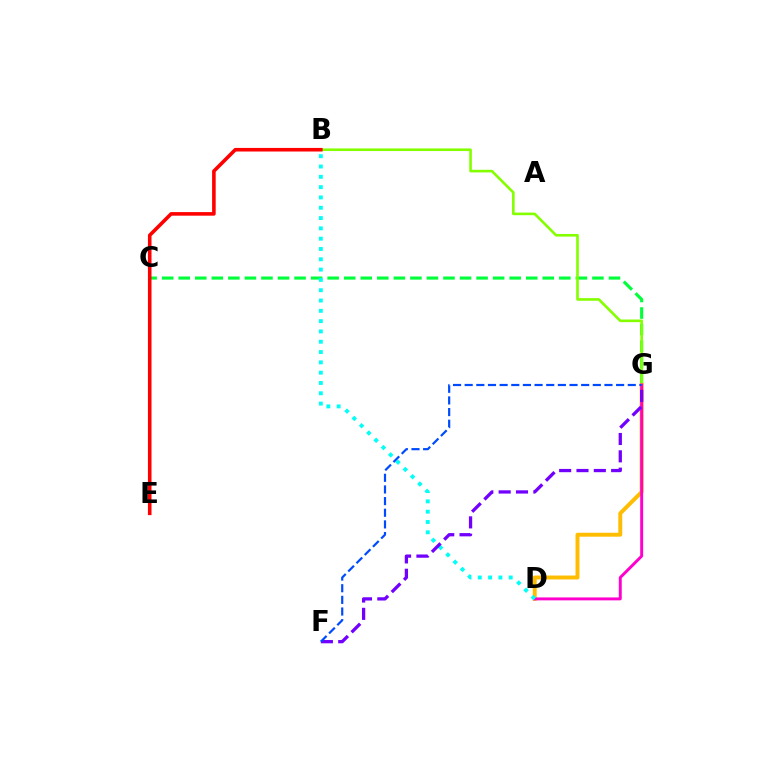{('C', 'G'): [{'color': '#00ff39', 'line_style': 'dashed', 'thickness': 2.25}], ('B', 'G'): [{'color': '#84ff00', 'line_style': 'solid', 'thickness': 1.89}], ('D', 'G'): [{'color': '#ffbd00', 'line_style': 'solid', 'thickness': 2.83}, {'color': '#ff00cf', 'line_style': 'solid', 'thickness': 2.11}], ('B', 'E'): [{'color': '#ff0000', 'line_style': 'solid', 'thickness': 2.58}], ('B', 'D'): [{'color': '#00fff6', 'line_style': 'dotted', 'thickness': 2.8}], ('F', 'G'): [{'color': '#7200ff', 'line_style': 'dashed', 'thickness': 2.36}, {'color': '#004bff', 'line_style': 'dashed', 'thickness': 1.58}]}